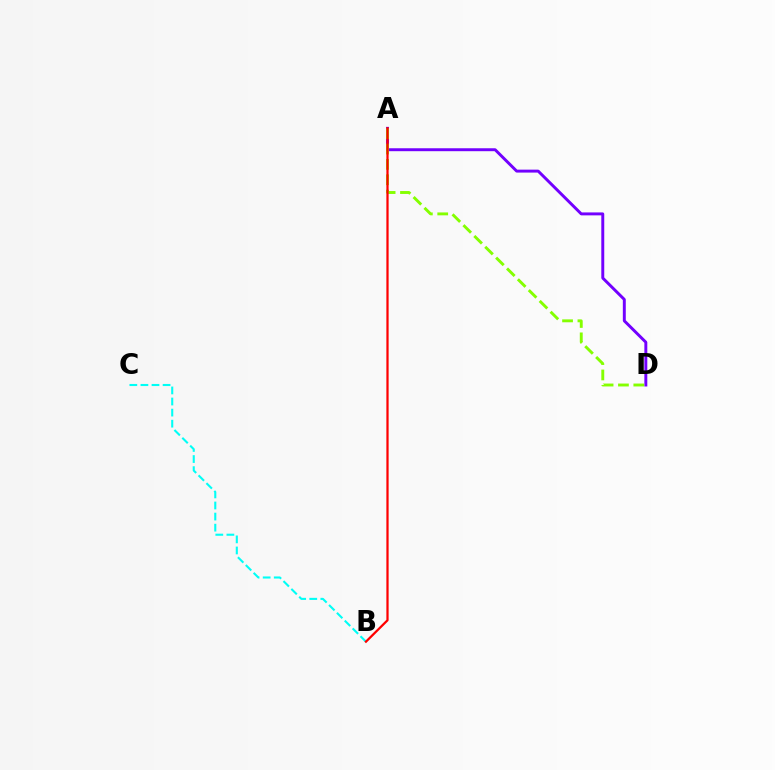{('A', 'D'): [{'color': '#7200ff', 'line_style': 'solid', 'thickness': 2.12}, {'color': '#84ff00', 'line_style': 'dashed', 'thickness': 2.09}], ('B', 'C'): [{'color': '#00fff6', 'line_style': 'dashed', 'thickness': 1.51}], ('A', 'B'): [{'color': '#ff0000', 'line_style': 'solid', 'thickness': 1.62}]}